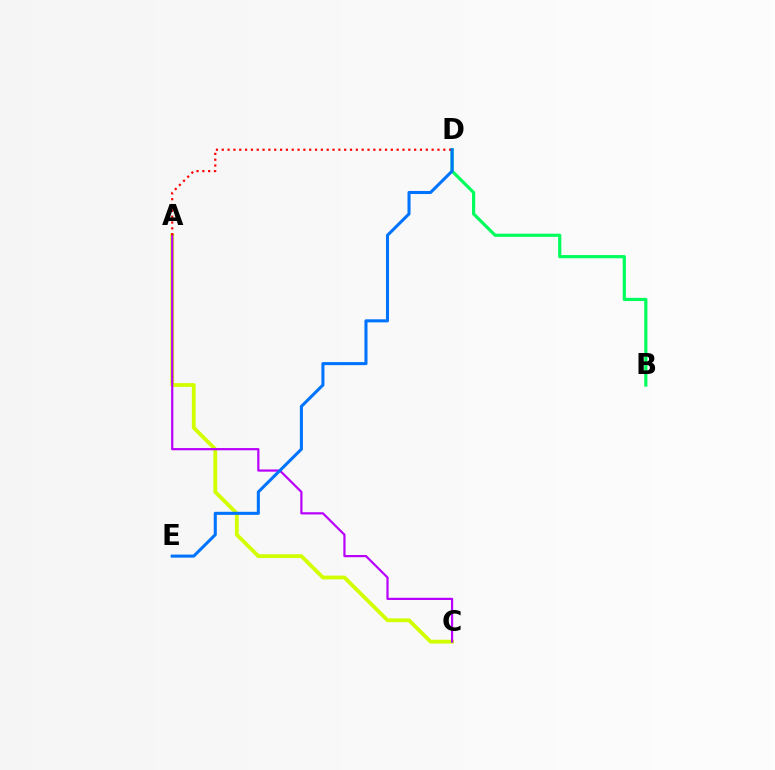{('B', 'D'): [{'color': '#00ff5c', 'line_style': 'solid', 'thickness': 2.3}], ('A', 'C'): [{'color': '#d1ff00', 'line_style': 'solid', 'thickness': 2.74}, {'color': '#b900ff', 'line_style': 'solid', 'thickness': 1.59}], ('A', 'D'): [{'color': '#ff0000', 'line_style': 'dotted', 'thickness': 1.58}], ('D', 'E'): [{'color': '#0074ff', 'line_style': 'solid', 'thickness': 2.2}]}